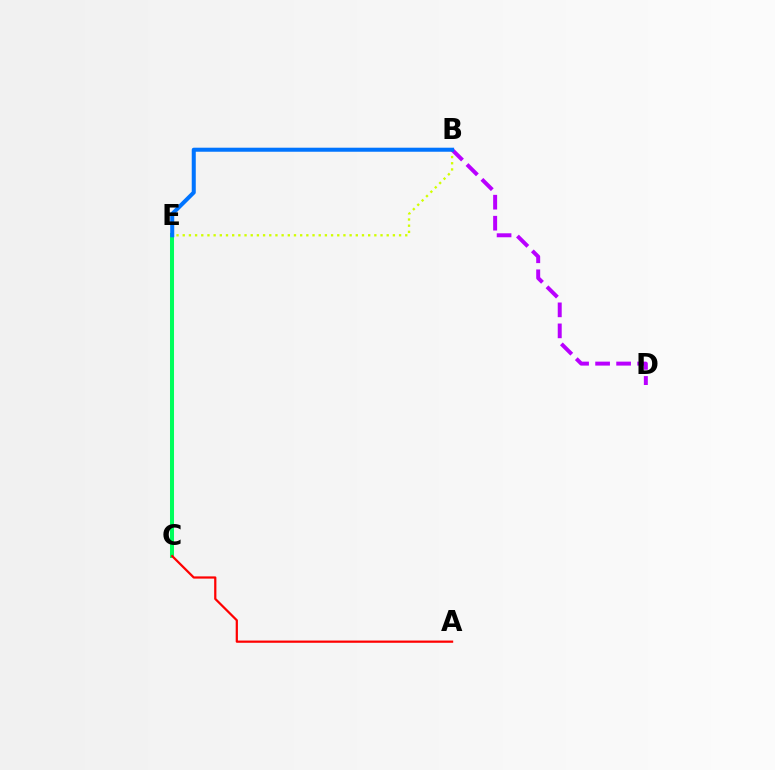{('B', 'E'): [{'color': '#d1ff00', 'line_style': 'dotted', 'thickness': 1.68}, {'color': '#0074ff', 'line_style': 'solid', 'thickness': 2.9}], ('C', 'E'): [{'color': '#00ff5c', 'line_style': 'solid', 'thickness': 2.89}], ('A', 'C'): [{'color': '#ff0000', 'line_style': 'solid', 'thickness': 1.6}], ('B', 'D'): [{'color': '#b900ff', 'line_style': 'dashed', 'thickness': 2.85}]}